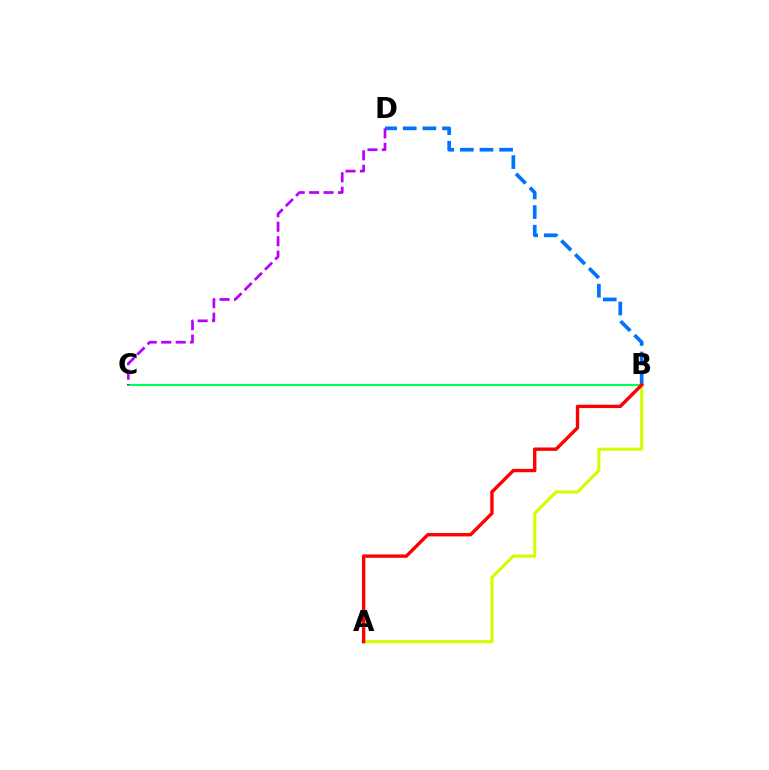{('A', 'B'): [{'color': '#d1ff00', 'line_style': 'solid', 'thickness': 2.22}, {'color': '#ff0000', 'line_style': 'solid', 'thickness': 2.43}], ('B', 'D'): [{'color': '#0074ff', 'line_style': 'dashed', 'thickness': 2.67}], ('B', 'C'): [{'color': '#00ff5c', 'line_style': 'solid', 'thickness': 1.52}], ('C', 'D'): [{'color': '#b900ff', 'line_style': 'dashed', 'thickness': 1.96}]}